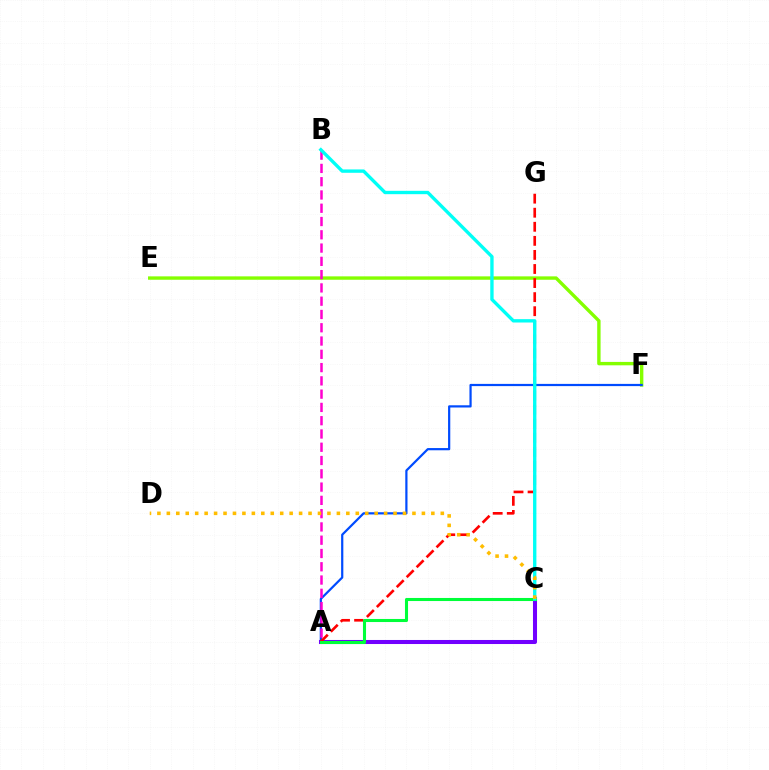{('E', 'F'): [{'color': '#84ff00', 'line_style': 'solid', 'thickness': 2.44}], ('A', 'F'): [{'color': '#004bff', 'line_style': 'solid', 'thickness': 1.59}], ('A', 'B'): [{'color': '#ff00cf', 'line_style': 'dashed', 'thickness': 1.8}], ('A', 'C'): [{'color': '#7200ff', 'line_style': 'solid', 'thickness': 2.92}, {'color': '#00ff39', 'line_style': 'solid', 'thickness': 2.21}], ('A', 'G'): [{'color': '#ff0000', 'line_style': 'dashed', 'thickness': 1.91}], ('B', 'C'): [{'color': '#00fff6', 'line_style': 'solid', 'thickness': 2.42}], ('C', 'D'): [{'color': '#ffbd00', 'line_style': 'dotted', 'thickness': 2.57}]}